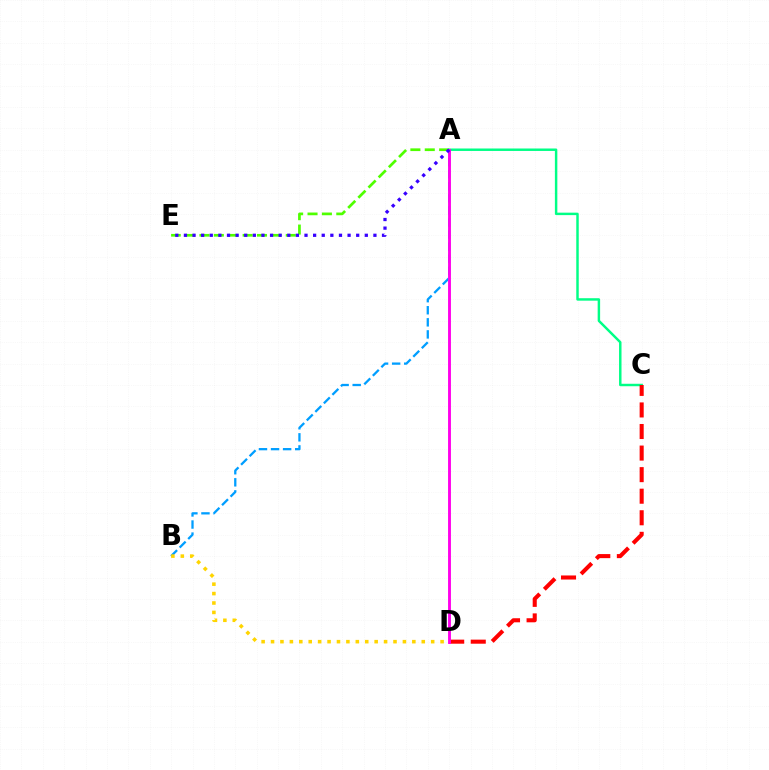{('A', 'E'): [{'color': '#4fff00', 'line_style': 'dashed', 'thickness': 1.95}, {'color': '#3700ff', 'line_style': 'dotted', 'thickness': 2.34}], ('A', 'B'): [{'color': '#009eff', 'line_style': 'dashed', 'thickness': 1.64}], ('A', 'C'): [{'color': '#00ff86', 'line_style': 'solid', 'thickness': 1.77}], ('C', 'D'): [{'color': '#ff0000', 'line_style': 'dashed', 'thickness': 2.93}], ('A', 'D'): [{'color': '#ff00ed', 'line_style': 'solid', 'thickness': 2.08}], ('B', 'D'): [{'color': '#ffd500', 'line_style': 'dotted', 'thickness': 2.56}]}